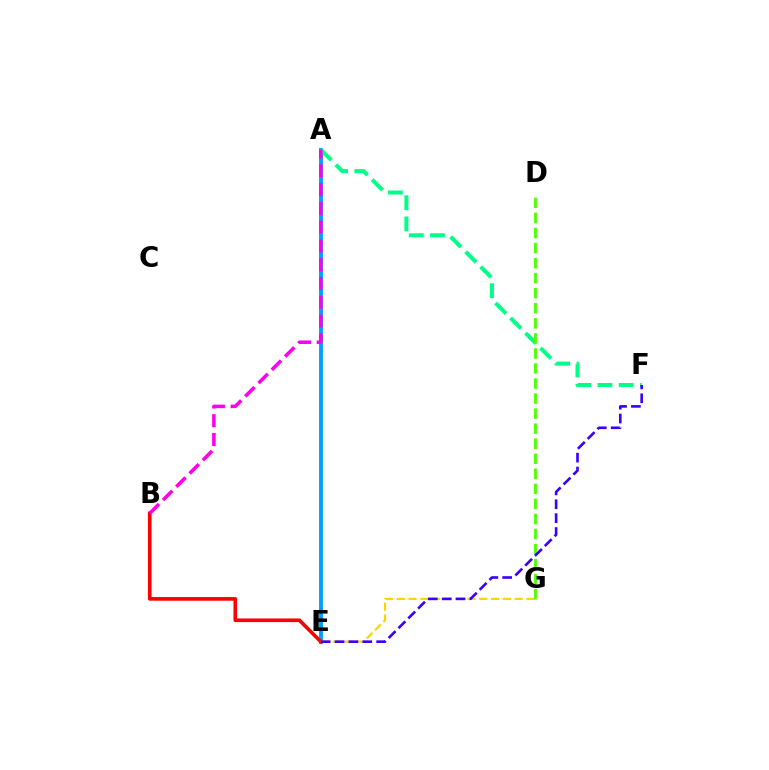{('A', 'E'): [{'color': '#009eff', 'line_style': 'solid', 'thickness': 2.78}], ('B', 'E'): [{'color': '#ff0000', 'line_style': 'solid', 'thickness': 2.62}], ('E', 'G'): [{'color': '#ffd500', 'line_style': 'dashed', 'thickness': 1.6}], ('A', 'F'): [{'color': '#00ff86', 'line_style': 'dashed', 'thickness': 2.88}], ('D', 'G'): [{'color': '#4fff00', 'line_style': 'dashed', 'thickness': 2.04}], ('A', 'B'): [{'color': '#ff00ed', 'line_style': 'dashed', 'thickness': 2.55}], ('E', 'F'): [{'color': '#3700ff', 'line_style': 'dashed', 'thickness': 1.88}]}